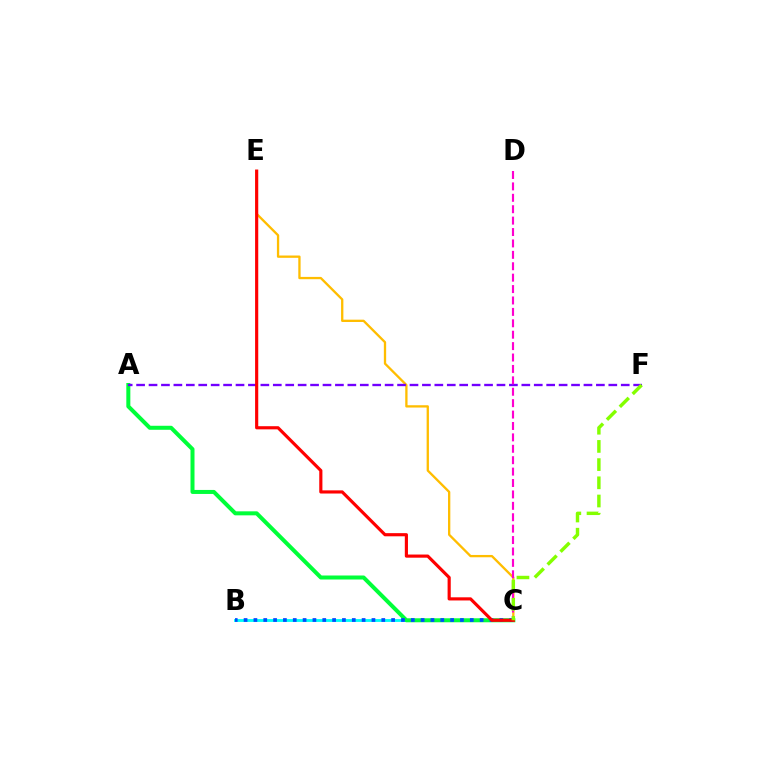{('B', 'C'): [{'color': '#00fff6', 'line_style': 'solid', 'thickness': 2.06}, {'color': '#004bff', 'line_style': 'dotted', 'thickness': 2.67}], ('A', 'C'): [{'color': '#00ff39', 'line_style': 'solid', 'thickness': 2.89}], ('C', 'E'): [{'color': '#ffbd00', 'line_style': 'solid', 'thickness': 1.66}, {'color': '#ff0000', 'line_style': 'solid', 'thickness': 2.27}], ('A', 'F'): [{'color': '#7200ff', 'line_style': 'dashed', 'thickness': 1.69}], ('C', 'D'): [{'color': '#ff00cf', 'line_style': 'dashed', 'thickness': 1.55}], ('C', 'F'): [{'color': '#84ff00', 'line_style': 'dashed', 'thickness': 2.47}]}